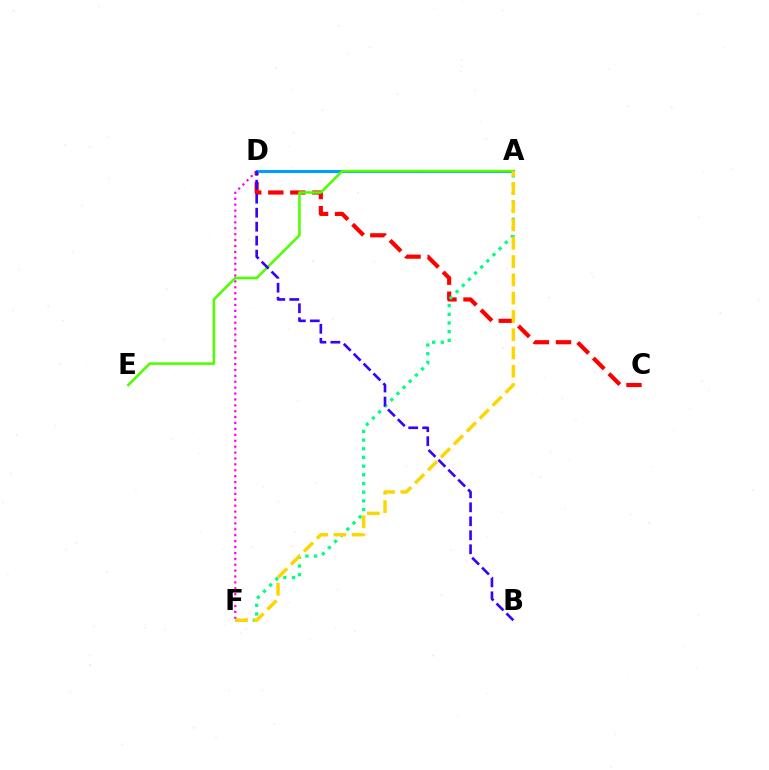{('C', 'D'): [{'color': '#ff0000', 'line_style': 'dashed', 'thickness': 2.99}], ('A', 'F'): [{'color': '#00ff86', 'line_style': 'dotted', 'thickness': 2.36}, {'color': '#ffd500', 'line_style': 'dashed', 'thickness': 2.48}], ('D', 'F'): [{'color': '#ff00ed', 'line_style': 'dotted', 'thickness': 1.6}], ('A', 'D'): [{'color': '#009eff', 'line_style': 'solid', 'thickness': 2.19}], ('A', 'E'): [{'color': '#4fff00', 'line_style': 'solid', 'thickness': 1.84}], ('B', 'D'): [{'color': '#3700ff', 'line_style': 'dashed', 'thickness': 1.9}]}